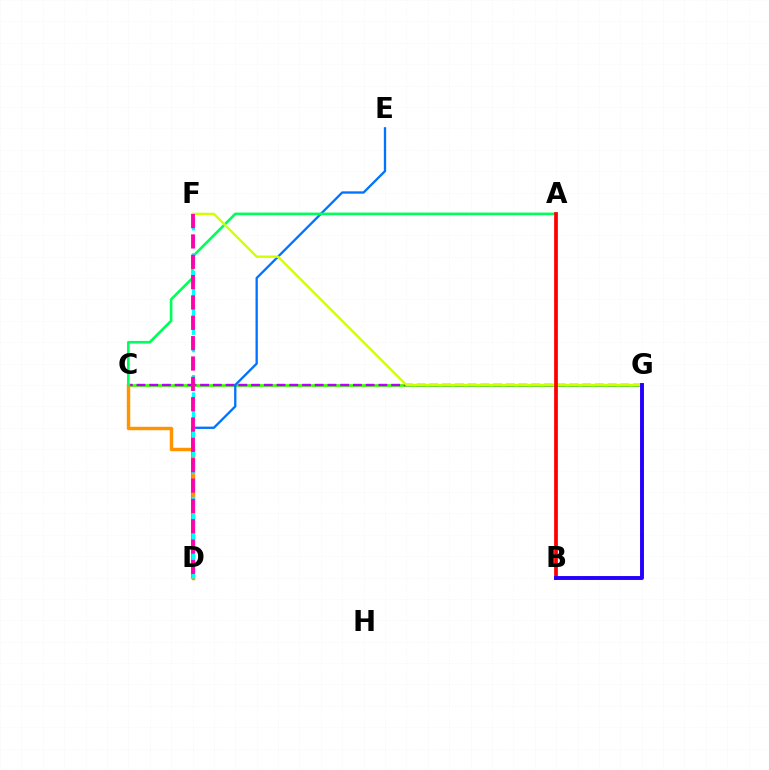{('C', 'G'): [{'color': '#3dff00', 'line_style': 'solid', 'thickness': 2.0}, {'color': '#b900ff', 'line_style': 'dashed', 'thickness': 1.73}], ('D', 'E'): [{'color': '#0074ff', 'line_style': 'solid', 'thickness': 1.67}], ('C', 'D'): [{'color': '#ff9400', 'line_style': 'solid', 'thickness': 2.47}], ('A', 'C'): [{'color': '#00ff5c', 'line_style': 'solid', 'thickness': 1.9}], ('D', 'F'): [{'color': '#00fff6', 'line_style': 'dashed', 'thickness': 2.36}, {'color': '#ff00ac', 'line_style': 'dashed', 'thickness': 2.76}], ('F', 'G'): [{'color': '#d1ff00', 'line_style': 'solid', 'thickness': 1.69}], ('A', 'B'): [{'color': '#ff0000', 'line_style': 'solid', 'thickness': 2.69}], ('B', 'G'): [{'color': '#2500ff', 'line_style': 'solid', 'thickness': 2.81}]}